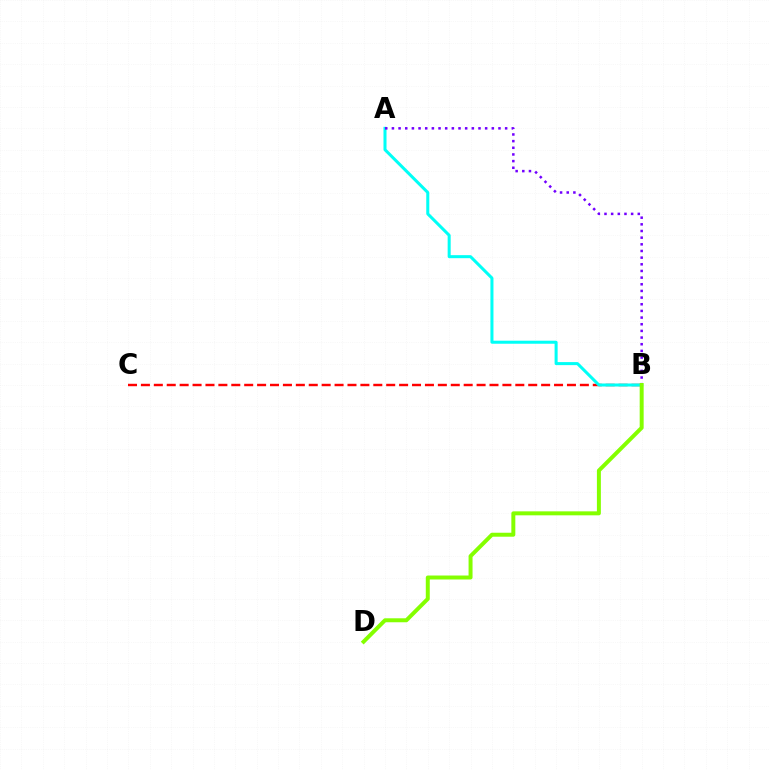{('B', 'C'): [{'color': '#ff0000', 'line_style': 'dashed', 'thickness': 1.75}], ('A', 'B'): [{'color': '#00fff6', 'line_style': 'solid', 'thickness': 2.18}, {'color': '#7200ff', 'line_style': 'dotted', 'thickness': 1.81}], ('B', 'D'): [{'color': '#84ff00', 'line_style': 'solid', 'thickness': 2.86}]}